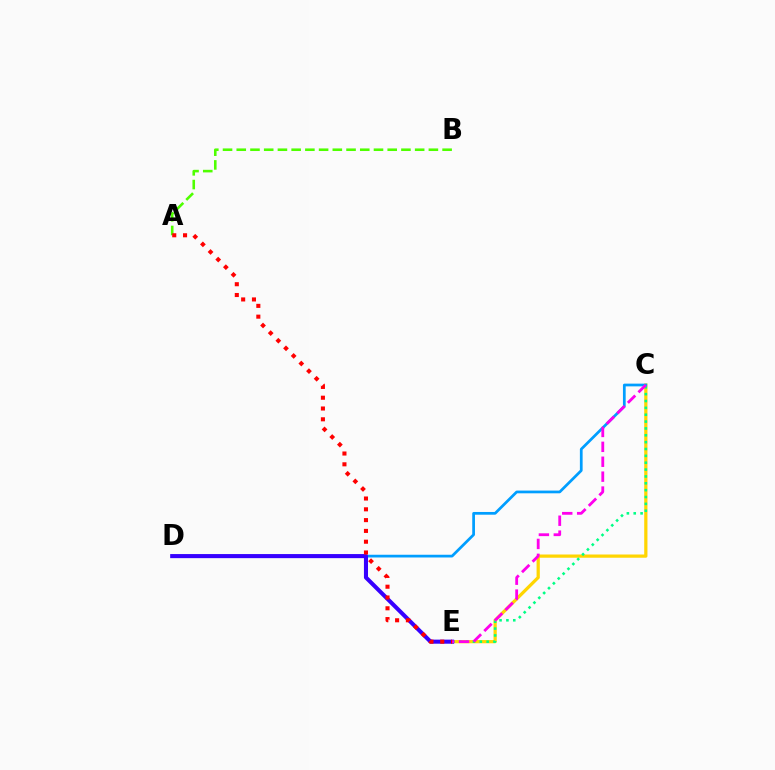{('C', 'E'): [{'color': '#ffd500', 'line_style': 'solid', 'thickness': 2.33}, {'color': '#00ff86', 'line_style': 'dotted', 'thickness': 1.86}, {'color': '#ff00ed', 'line_style': 'dashed', 'thickness': 2.03}], ('A', 'B'): [{'color': '#4fff00', 'line_style': 'dashed', 'thickness': 1.86}], ('C', 'D'): [{'color': '#009eff', 'line_style': 'solid', 'thickness': 1.97}], ('D', 'E'): [{'color': '#3700ff', 'line_style': 'solid', 'thickness': 2.93}], ('A', 'E'): [{'color': '#ff0000', 'line_style': 'dotted', 'thickness': 2.93}]}